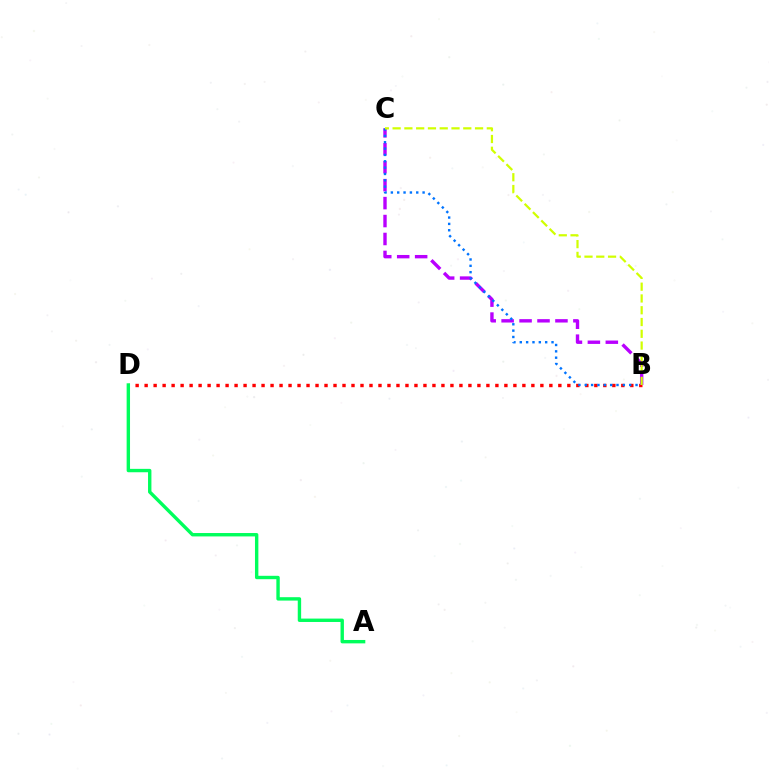{('B', 'D'): [{'color': '#ff0000', 'line_style': 'dotted', 'thickness': 2.44}], ('A', 'D'): [{'color': '#00ff5c', 'line_style': 'solid', 'thickness': 2.44}], ('B', 'C'): [{'color': '#b900ff', 'line_style': 'dashed', 'thickness': 2.44}, {'color': '#0074ff', 'line_style': 'dotted', 'thickness': 1.72}, {'color': '#d1ff00', 'line_style': 'dashed', 'thickness': 1.6}]}